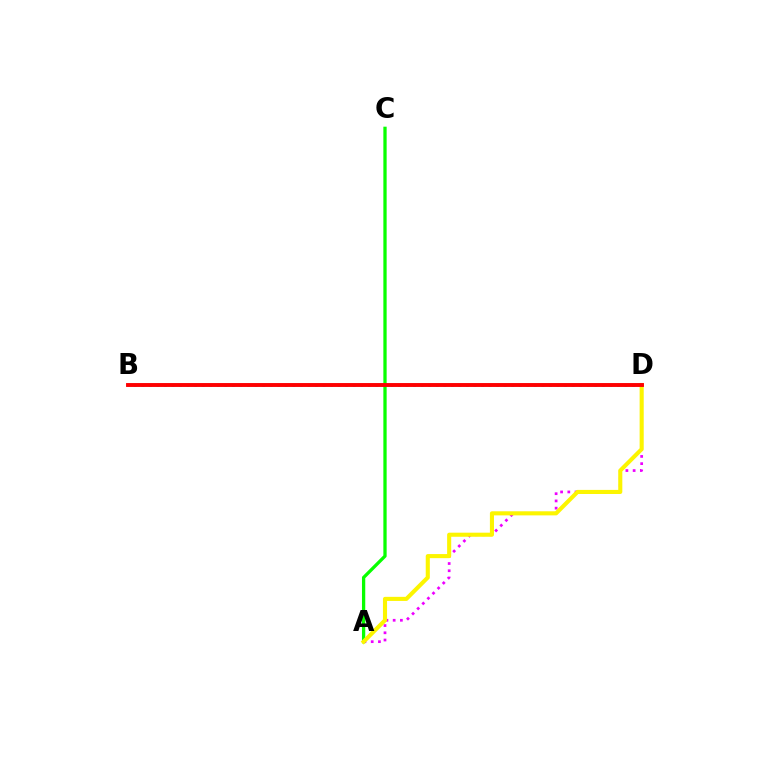{('B', 'D'): [{'color': '#00fff6', 'line_style': 'dotted', 'thickness': 2.05}, {'color': '#0010ff', 'line_style': 'solid', 'thickness': 1.77}, {'color': '#ff0000', 'line_style': 'solid', 'thickness': 2.79}], ('A', 'D'): [{'color': '#ee00ff', 'line_style': 'dotted', 'thickness': 1.96}, {'color': '#fcf500', 'line_style': 'solid', 'thickness': 2.94}], ('A', 'C'): [{'color': '#08ff00', 'line_style': 'solid', 'thickness': 2.36}]}